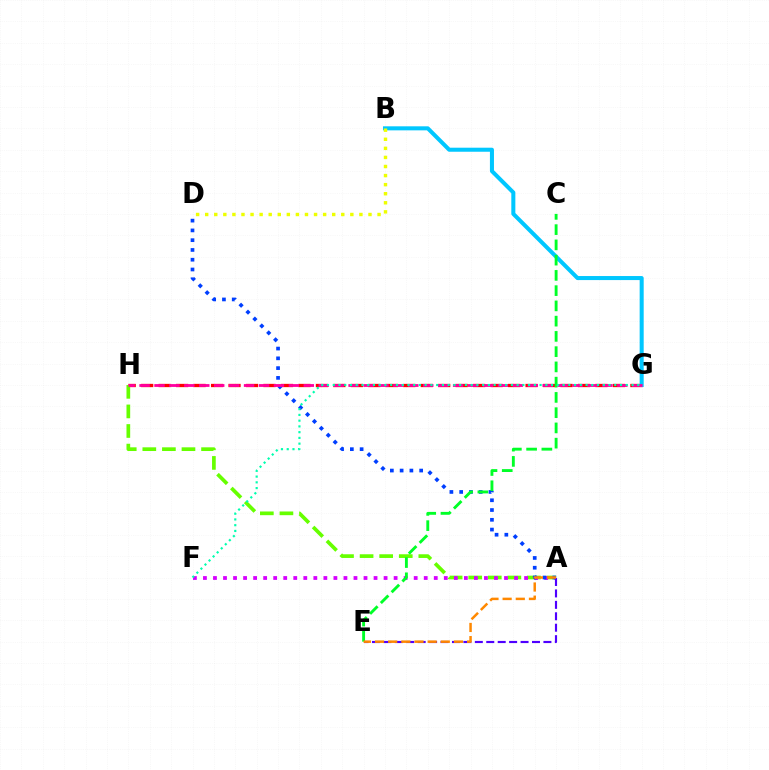{('G', 'H'): [{'color': '#ff0000', 'line_style': 'dashed', 'thickness': 2.37}, {'color': '#ff00a0', 'line_style': 'dashed', 'thickness': 2.03}], ('B', 'G'): [{'color': '#00c7ff', 'line_style': 'solid', 'thickness': 2.91}], ('A', 'H'): [{'color': '#66ff00', 'line_style': 'dashed', 'thickness': 2.66}], ('A', 'F'): [{'color': '#d600ff', 'line_style': 'dotted', 'thickness': 2.73}], ('A', 'D'): [{'color': '#003fff', 'line_style': 'dotted', 'thickness': 2.66}], ('C', 'E'): [{'color': '#00ff27', 'line_style': 'dashed', 'thickness': 2.07}], ('A', 'E'): [{'color': '#4f00ff', 'line_style': 'dashed', 'thickness': 1.55}, {'color': '#ff8800', 'line_style': 'dashed', 'thickness': 1.79}], ('B', 'D'): [{'color': '#eeff00', 'line_style': 'dotted', 'thickness': 2.46}], ('F', 'G'): [{'color': '#00ffaf', 'line_style': 'dotted', 'thickness': 1.56}]}